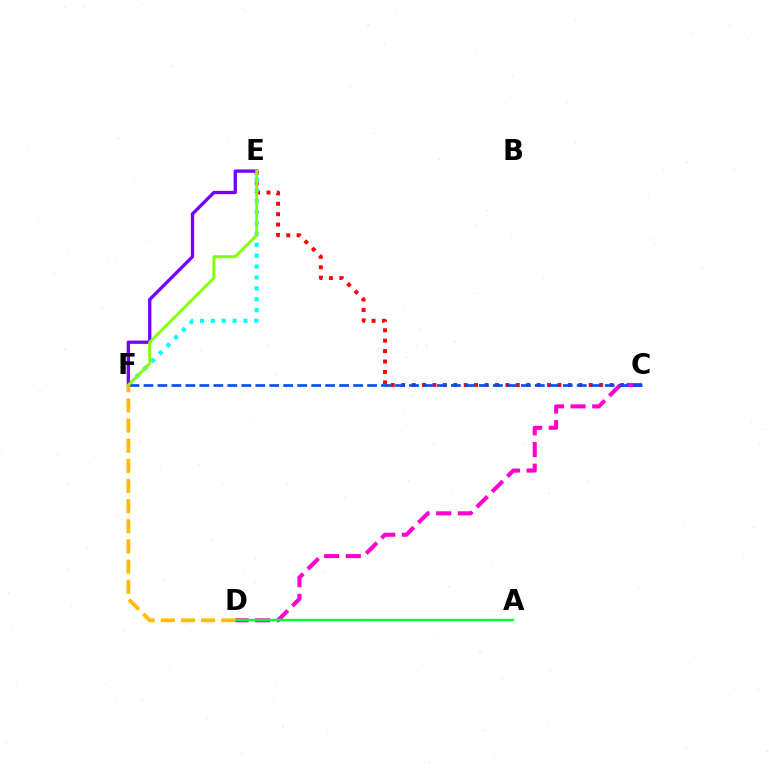{('C', 'E'): [{'color': '#ff0000', 'line_style': 'dotted', 'thickness': 2.83}], ('C', 'D'): [{'color': '#ff00cf', 'line_style': 'dashed', 'thickness': 2.94}], ('E', 'F'): [{'color': '#00fff6', 'line_style': 'dotted', 'thickness': 2.96}, {'color': '#7200ff', 'line_style': 'solid', 'thickness': 2.37}, {'color': '#84ff00', 'line_style': 'solid', 'thickness': 2.11}], ('C', 'F'): [{'color': '#004bff', 'line_style': 'dashed', 'thickness': 1.9}], ('A', 'D'): [{'color': '#00ff39', 'line_style': 'solid', 'thickness': 1.69}], ('D', 'F'): [{'color': '#ffbd00', 'line_style': 'dashed', 'thickness': 2.74}]}